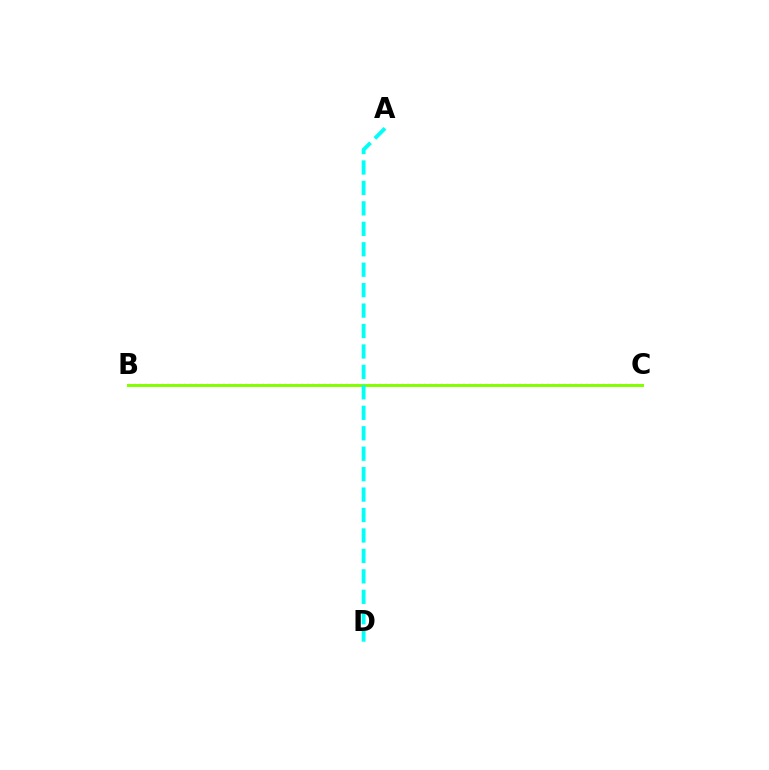{('B', 'C'): [{'color': '#ff0000', 'line_style': 'dotted', 'thickness': 1.52}, {'color': '#7200ff', 'line_style': 'dashed', 'thickness': 1.86}, {'color': '#84ff00', 'line_style': 'solid', 'thickness': 2.15}], ('A', 'D'): [{'color': '#00fff6', 'line_style': 'dashed', 'thickness': 2.78}]}